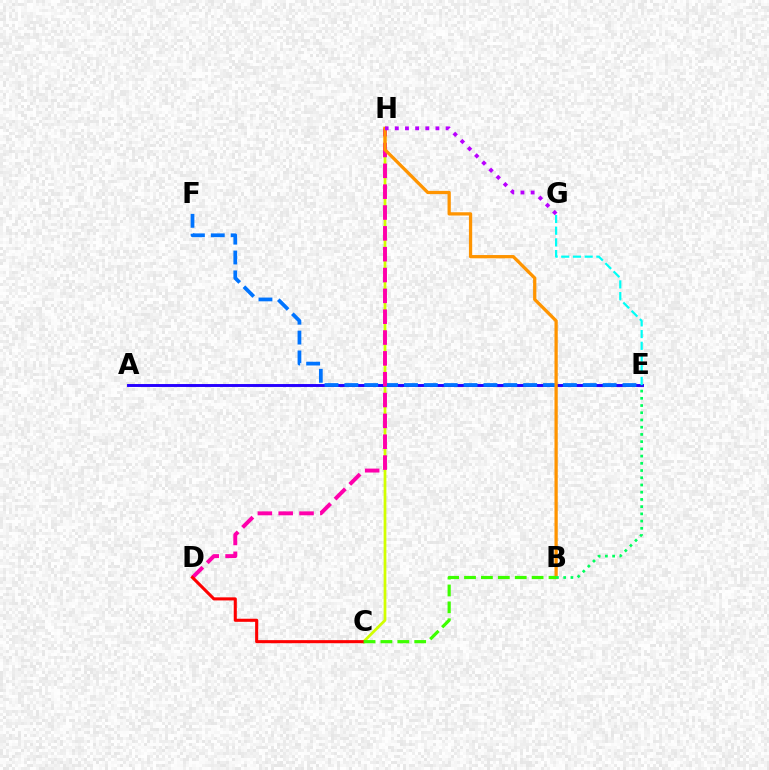{('C', 'H'): [{'color': '#d1ff00', 'line_style': 'solid', 'thickness': 1.97}], ('A', 'E'): [{'color': '#2500ff', 'line_style': 'solid', 'thickness': 2.1}], ('E', 'G'): [{'color': '#00fff6', 'line_style': 'dashed', 'thickness': 1.59}], ('E', 'F'): [{'color': '#0074ff', 'line_style': 'dashed', 'thickness': 2.7}], ('D', 'H'): [{'color': '#ff00ac', 'line_style': 'dashed', 'thickness': 2.83}], ('B', 'H'): [{'color': '#ff9400', 'line_style': 'solid', 'thickness': 2.35}], ('C', 'D'): [{'color': '#ff0000', 'line_style': 'solid', 'thickness': 2.22}], ('B', 'E'): [{'color': '#00ff5c', 'line_style': 'dotted', 'thickness': 1.96}], ('B', 'C'): [{'color': '#3dff00', 'line_style': 'dashed', 'thickness': 2.3}], ('G', 'H'): [{'color': '#b900ff', 'line_style': 'dotted', 'thickness': 2.76}]}